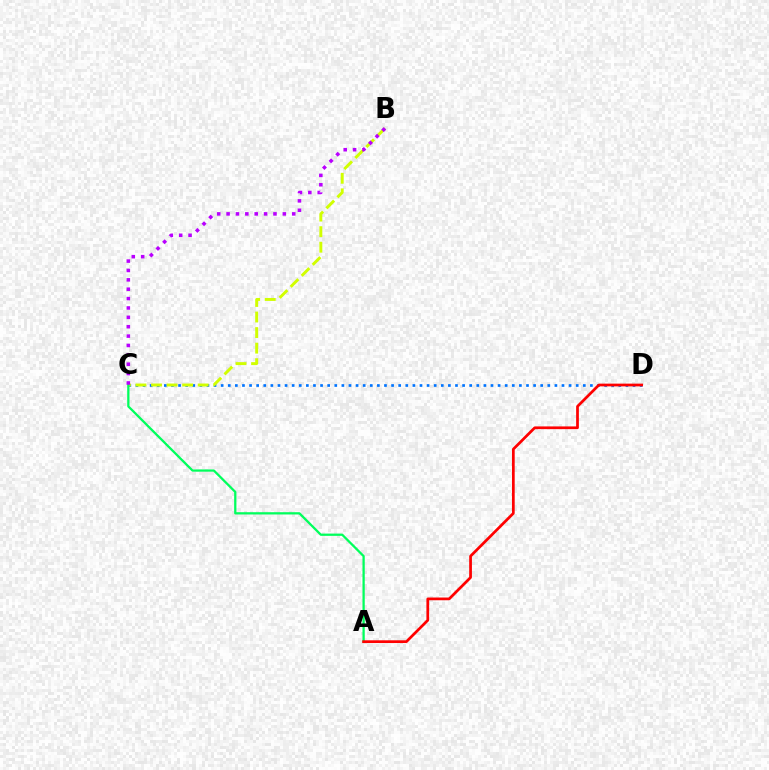{('C', 'D'): [{'color': '#0074ff', 'line_style': 'dotted', 'thickness': 1.93}], ('B', 'C'): [{'color': '#d1ff00', 'line_style': 'dashed', 'thickness': 2.11}, {'color': '#b900ff', 'line_style': 'dotted', 'thickness': 2.55}], ('A', 'C'): [{'color': '#00ff5c', 'line_style': 'solid', 'thickness': 1.63}], ('A', 'D'): [{'color': '#ff0000', 'line_style': 'solid', 'thickness': 1.97}]}